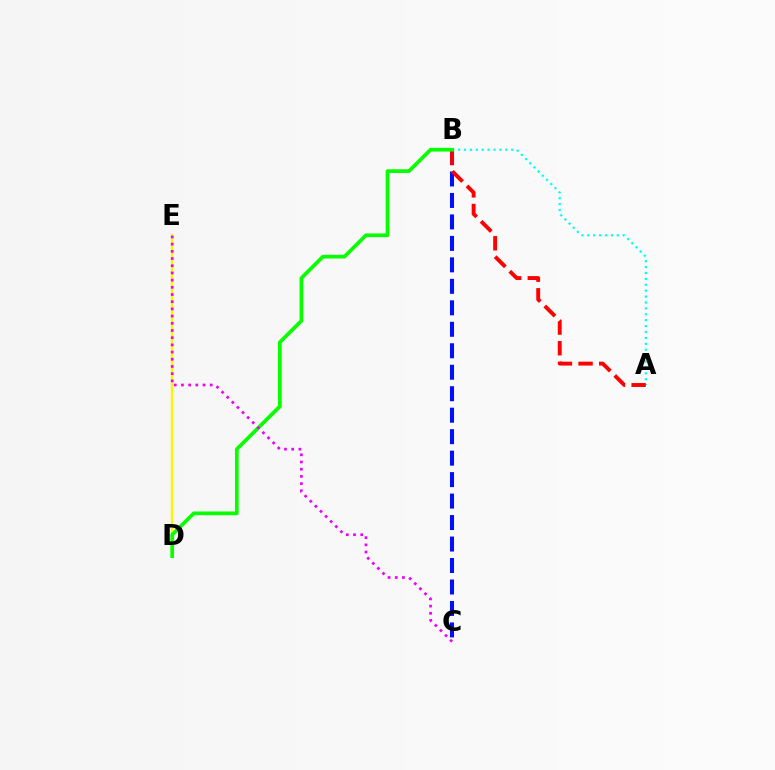{('A', 'B'): [{'color': '#00fff6', 'line_style': 'dotted', 'thickness': 1.6}, {'color': '#ff0000', 'line_style': 'dashed', 'thickness': 2.8}], ('B', 'C'): [{'color': '#0010ff', 'line_style': 'dashed', 'thickness': 2.92}], ('D', 'E'): [{'color': '#fcf500', 'line_style': 'solid', 'thickness': 1.71}], ('B', 'D'): [{'color': '#08ff00', 'line_style': 'solid', 'thickness': 2.68}], ('C', 'E'): [{'color': '#ee00ff', 'line_style': 'dotted', 'thickness': 1.95}]}